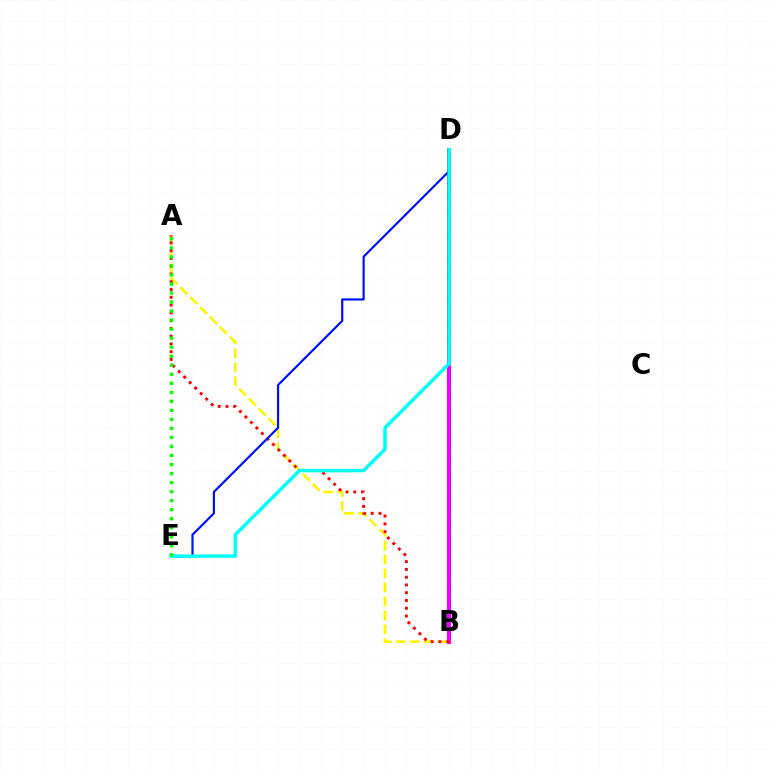{('A', 'B'): [{'color': '#fcf500', 'line_style': 'dashed', 'thickness': 1.9}, {'color': '#ff0000', 'line_style': 'dotted', 'thickness': 2.11}], ('B', 'D'): [{'color': '#ee00ff', 'line_style': 'solid', 'thickness': 2.88}], ('D', 'E'): [{'color': '#0010ff', 'line_style': 'solid', 'thickness': 1.58}, {'color': '#00fff6', 'line_style': 'solid', 'thickness': 2.51}], ('A', 'E'): [{'color': '#08ff00', 'line_style': 'dotted', 'thickness': 2.45}]}